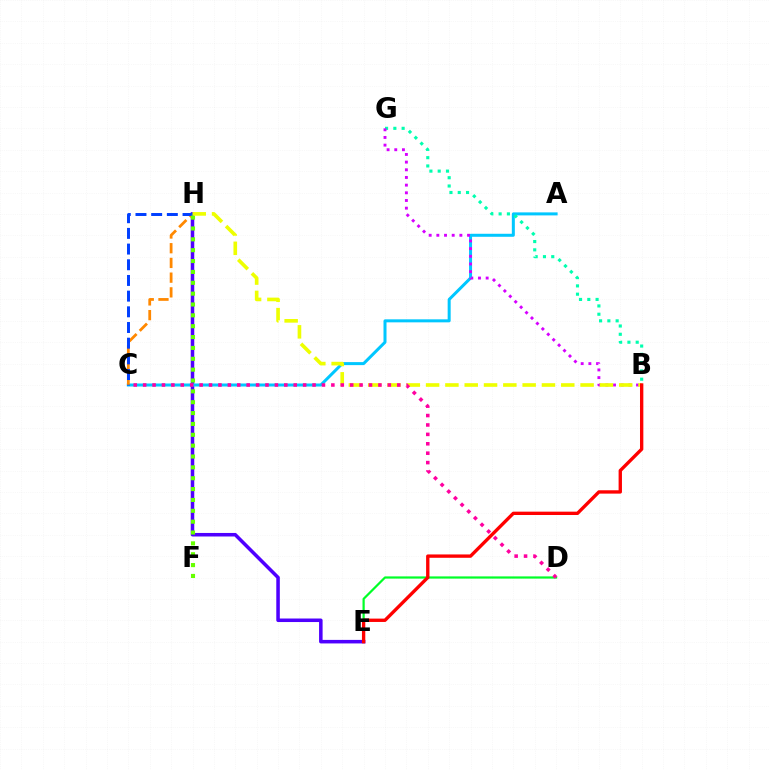{('E', 'H'): [{'color': '#4f00ff', 'line_style': 'solid', 'thickness': 2.54}], ('D', 'E'): [{'color': '#00ff27', 'line_style': 'solid', 'thickness': 1.59}], ('A', 'C'): [{'color': '#00c7ff', 'line_style': 'solid', 'thickness': 2.17}], ('C', 'H'): [{'color': '#ff8800', 'line_style': 'dashed', 'thickness': 2.0}, {'color': '#003fff', 'line_style': 'dashed', 'thickness': 2.13}], ('B', 'G'): [{'color': '#00ffaf', 'line_style': 'dotted', 'thickness': 2.25}, {'color': '#d600ff', 'line_style': 'dotted', 'thickness': 2.09}], ('F', 'H'): [{'color': '#66ff00', 'line_style': 'dotted', 'thickness': 2.95}], ('B', 'H'): [{'color': '#eeff00', 'line_style': 'dashed', 'thickness': 2.62}], ('B', 'E'): [{'color': '#ff0000', 'line_style': 'solid', 'thickness': 2.41}], ('C', 'D'): [{'color': '#ff00a0', 'line_style': 'dotted', 'thickness': 2.56}]}